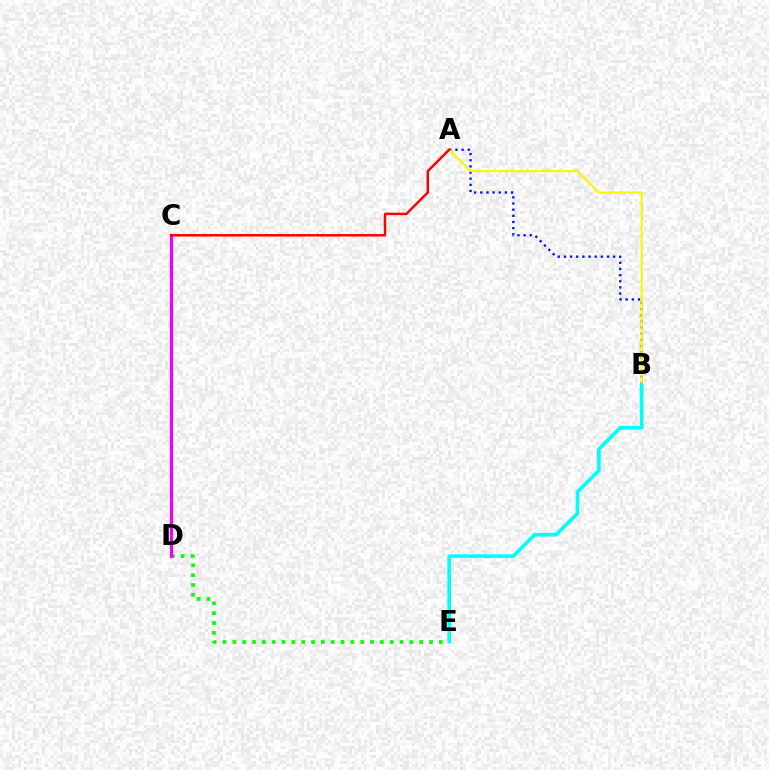{('D', 'E'): [{'color': '#08ff00', 'line_style': 'dotted', 'thickness': 2.67}], ('A', 'B'): [{'color': '#0010ff', 'line_style': 'dotted', 'thickness': 1.67}, {'color': '#fcf500', 'line_style': 'solid', 'thickness': 1.54}], ('C', 'D'): [{'color': '#ee00ff', 'line_style': 'solid', 'thickness': 2.32}], ('B', 'E'): [{'color': '#00fff6', 'line_style': 'solid', 'thickness': 2.59}], ('A', 'C'): [{'color': '#ff0000', 'line_style': 'solid', 'thickness': 1.78}]}